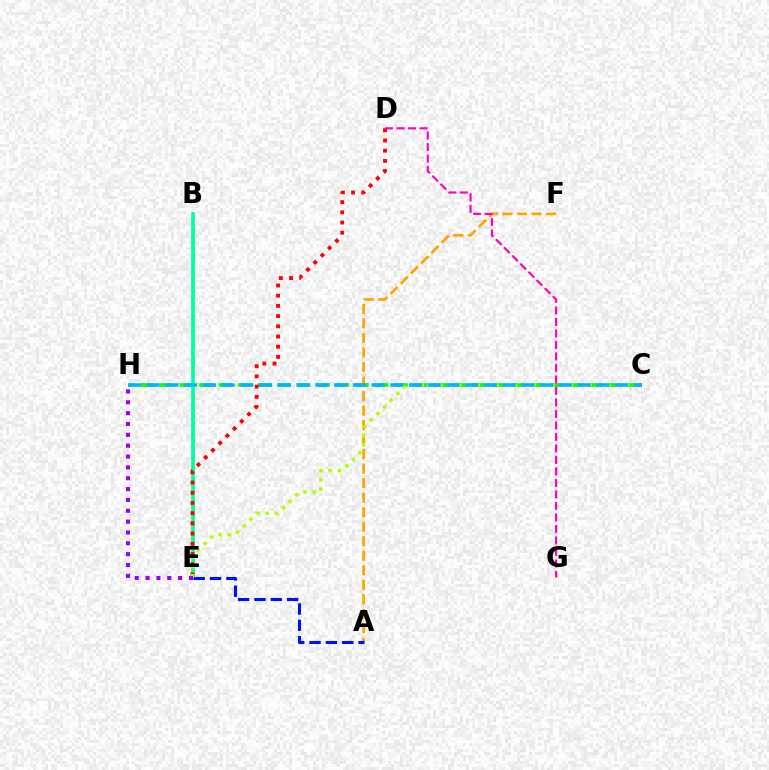{('C', 'H'): [{'color': '#08ff00', 'line_style': 'dashed', 'thickness': 2.65}, {'color': '#00b5ff', 'line_style': 'dashed', 'thickness': 2.54}], ('B', 'E'): [{'color': '#00ff9d', 'line_style': 'solid', 'thickness': 2.67}], ('D', 'E'): [{'color': '#ff0000', 'line_style': 'dotted', 'thickness': 2.77}], ('A', 'F'): [{'color': '#ffa500', 'line_style': 'dashed', 'thickness': 1.97}], ('D', 'G'): [{'color': '#ff00bd', 'line_style': 'dashed', 'thickness': 1.56}], ('A', 'E'): [{'color': '#0010ff', 'line_style': 'dashed', 'thickness': 2.22}], ('C', 'E'): [{'color': '#b3ff00', 'line_style': 'dotted', 'thickness': 2.53}], ('E', 'H'): [{'color': '#9b00ff', 'line_style': 'dotted', 'thickness': 2.95}]}